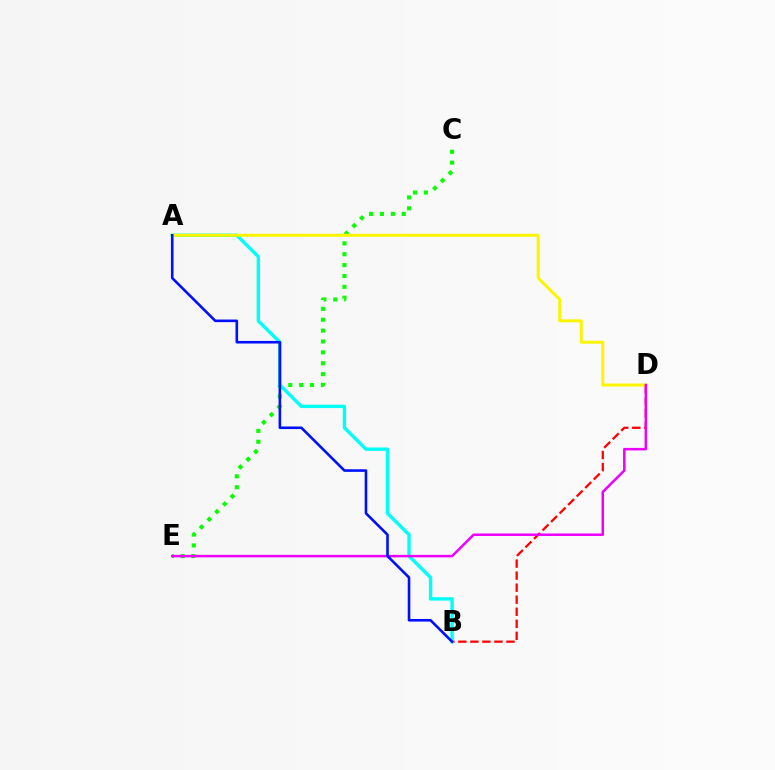{('B', 'D'): [{'color': '#ff0000', 'line_style': 'dashed', 'thickness': 1.64}], ('C', 'E'): [{'color': '#08ff00', 'line_style': 'dotted', 'thickness': 2.96}], ('A', 'B'): [{'color': '#00fff6', 'line_style': 'solid', 'thickness': 2.44}, {'color': '#0010ff', 'line_style': 'solid', 'thickness': 1.88}], ('A', 'D'): [{'color': '#fcf500', 'line_style': 'solid', 'thickness': 2.14}], ('D', 'E'): [{'color': '#ee00ff', 'line_style': 'solid', 'thickness': 1.81}]}